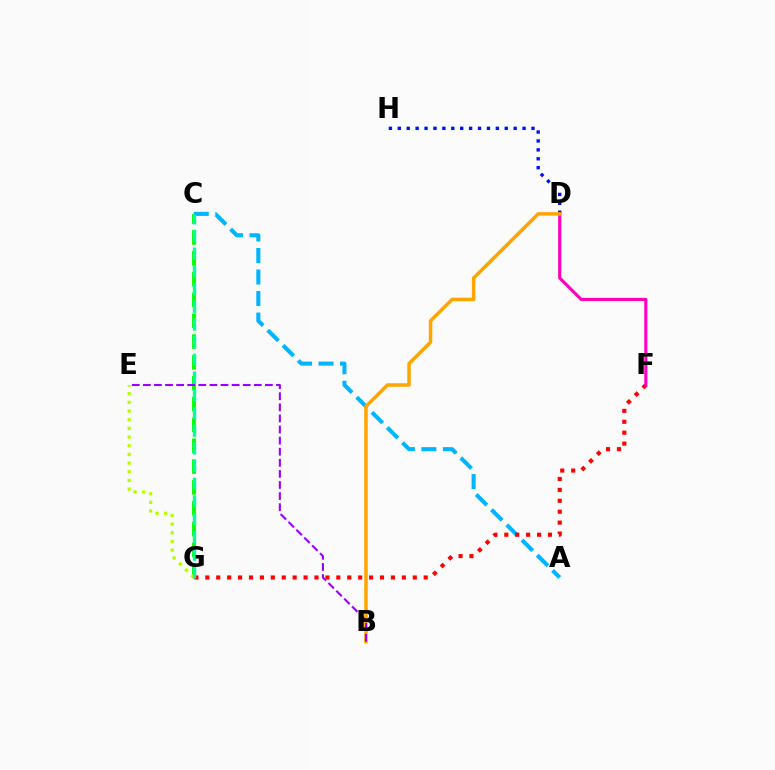{('C', 'G'): [{'color': '#08ff00', 'line_style': 'dashed', 'thickness': 2.83}, {'color': '#00ff9d', 'line_style': 'dashed', 'thickness': 2.4}], ('A', 'C'): [{'color': '#00b5ff', 'line_style': 'dashed', 'thickness': 2.92}], ('F', 'G'): [{'color': '#ff0000', 'line_style': 'dotted', 'thickness': 2.97}], ('E', 'G'): [{'color': '#b3ff00', 'line_style': 'dotted', 'thickness': 2.36}], ('D', 'H'): [{'color': '#0010ff', 'line_style': 'dotted', 'thickness': 2.42}], ('D', 'F'): [{'color': '#ff00bd', 'line_style': 'solid', 'thickness': 2.25}], ('B', 'D'): [{'color': '#ffa500', 'line_style': 'solid', 'thickness': 2.52}], ('B', 'E'): [{'color': '#9b00ff', 'line_style': 'dashed', 'thickness': 1.51}]}